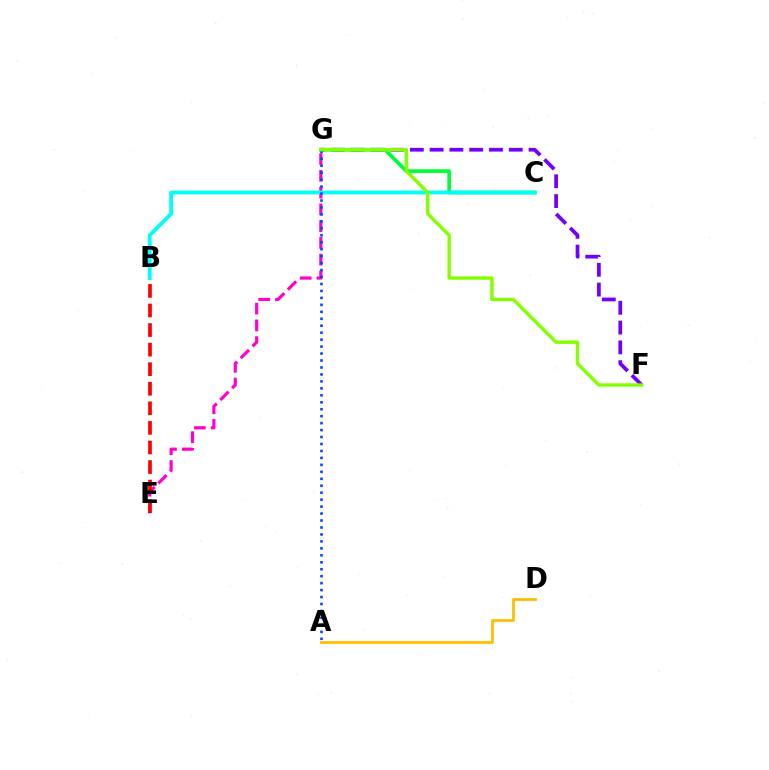{('F', 'G'): [{'color': '#7200ff', 'line_style': 'dashed', 'thickness': 2.69}, {'color': '#84ff00', 'line_style': 'solid', 'thickness': 2.44}], ('A', 'D'): [{'color': '#ffbd00', 'line_style': 'solid', 'thickness': 2.0}], ('C', 'G'): [{'color': '#00ff39', 'line_style': 'solid', 'thickness': 2.66}], ('E', 'G'): [{'color': '#ff00cf', 'line_style': 'dashed', 'thickness': 2.28}], ('B', 'E'): [{'color': '#ff0000', 'line_style': 'dashed', 'thickness': 2.66}], ('B', 'C'): [{'color': '#00fff6', 'line_style': 'solid', 'thickness': 2.75}], ('A', 'G'): [{'color': '#004bff', 'line_style': 'dotted', 'thickness': 1.89}]}